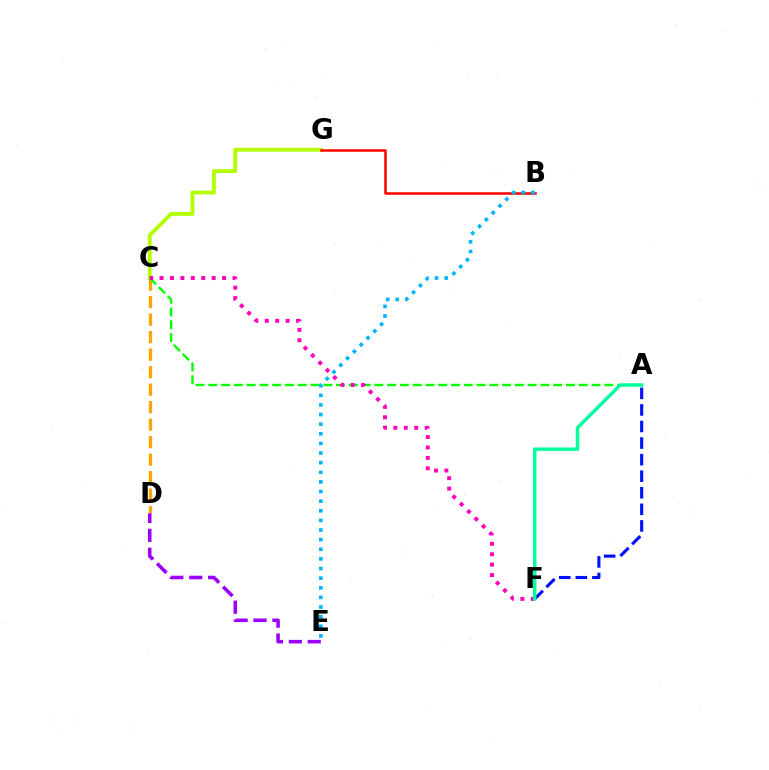{('C', 'D'): [{'color': '#ffa500', 'line_style': 'dashed', 'thickness': 2.38}], ('C', 'G'): [{'color': '#b3ff00', 'line_style': 'solid', 'thickness': 2.76}], ('B', 'G'): [{'color': '#ff0000', 'line_style': 'solid', 'thickness': 1.81}], ('A', 'C'): [{'color': '#08ff00', 'line_style': 'dashed', 'thickness': 1.74}], ('B', 'E'): [{'color': '#00b5ff', 'line_style': 'dotted', 'thickness': 2.61}], ('C', 'F'): [{'color': '#ff00bd', 'line_style': 'dotted', 'thickness': 2.83}], ('A', 'F'): [{'color': '#0010ff', 'line_style': 'dashed', 'thickness': 2.25}, {'color': '#00ff9d', 'line_style': 'solid', 'thickness': 2.47}], ('D', 'E'): [{'color': '#9b00ff', 'line_style': 'dashed', 'thickness': 2.57}]}